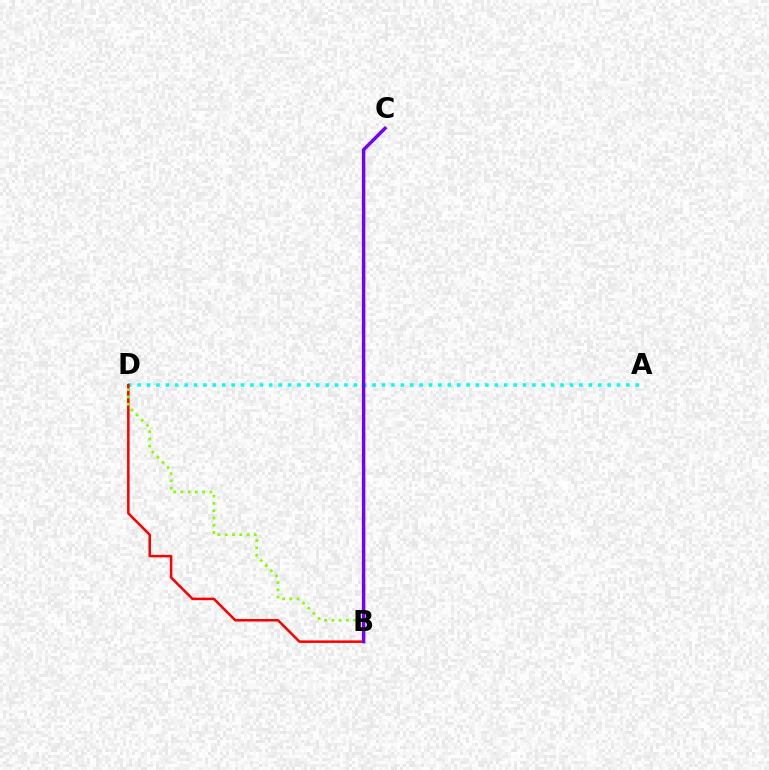{('A', 'D'): [{'color': '#00fff6', 'line_style': 'dotted', 'thickness': 2.55}], ('B', 'D'): [{'color': '#ff0000', 'line_style': 'solid', 'thickness': 1.82}, {'color': '#84ff00', 'line_style': 'dotted', 'thickness': 1.97}], ('B', 'C'): [{'color': '#7200ff', 'line_style': 'solid', 'thickness': 2.46}]}